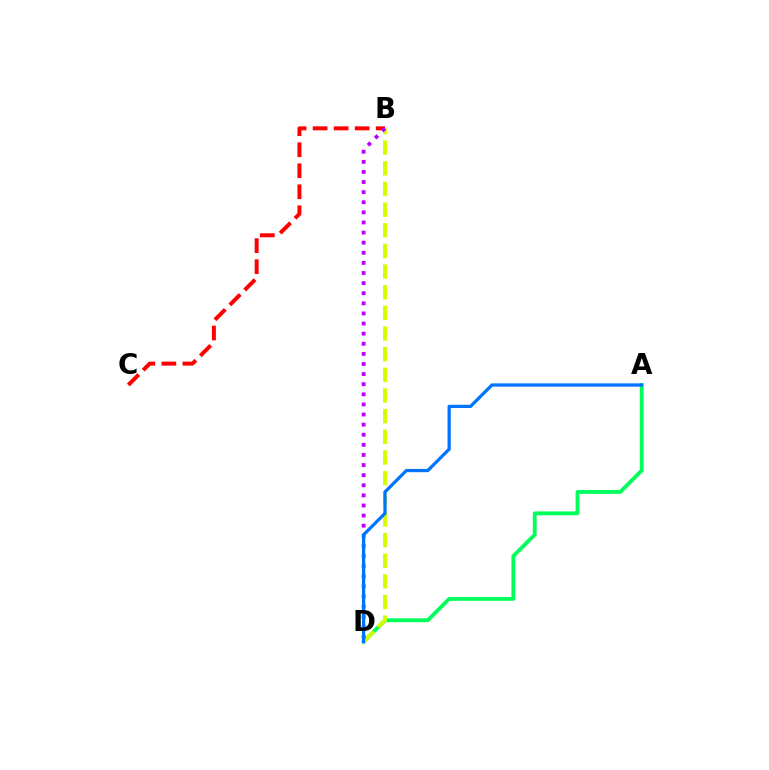{('B', 'C'): [{'color': '#ff0000', 'line_style': 'dashed', 'thickness': 2.86}], ('A', 'D'): [{'color': '#00ff5c', 'line_style': 'solid', 'thickness': 2.75}, {'color': '#0074ff', 'line_style': 'solid', 'thickness': 2.34}], ('B', 'D'): [{'color': '#d1ff00', 'line_style': 'dashed', 'thickness': 2.81}, {'color': '#b900ff', 'line_style': 'dotted', 'thickness': 2.75}]}